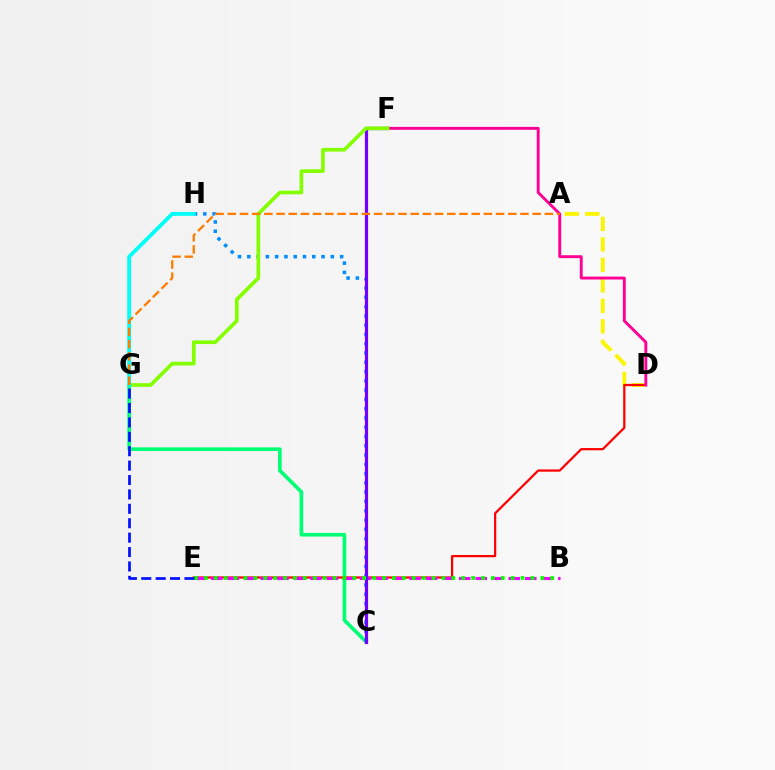{('A', 'D'): [{'color': '#fcf500', 'line_style': 'dashed', 'thickness': 2.78}], ('C', 'G'): [{'color': '#00ff74', 'line_style': 'solid', 'thickness': 2.63}], ('D', 'E'): [{'color': '#ff0000', 'line_style': 'solid', 'thickness': 1.61}], ('D', 'F'): [{'color': '#ff0094', 'line_style': 'solid', 'thickness': 2.09}], ('B', 'E'): [{'color': '#ee00ff', 'line_style': 'dashed', 'thickness': 2.25}, {'color': '#08ff00', 'line_style': 'dotted', 'thickness': 2.69}], ('C', 'H'): [{'color': '#008cff', 'line_style': 'dotted', 'thickness': 2.52}], ('C', 'F'): [{'color': '#7200ff', 'line_style': 'solid', 'thickness': 2.31}], ('F', 'G'): [{'color': '#84ff00', 'line_style': 'solid', 'thickness': 2.65}], ('E', 'G'): [{'color': '#0010ff', 'line_style': 'dashed', 'thickness': 1.96}], ('G', 'H'): [{'color': '#00fff6', 'line_style': 'solid', 'thickness': 2.78}], ('A', 'G'): [{'color': '#ff7c00', 'line_style': 'dashed', 'thickness': 1.66}]}